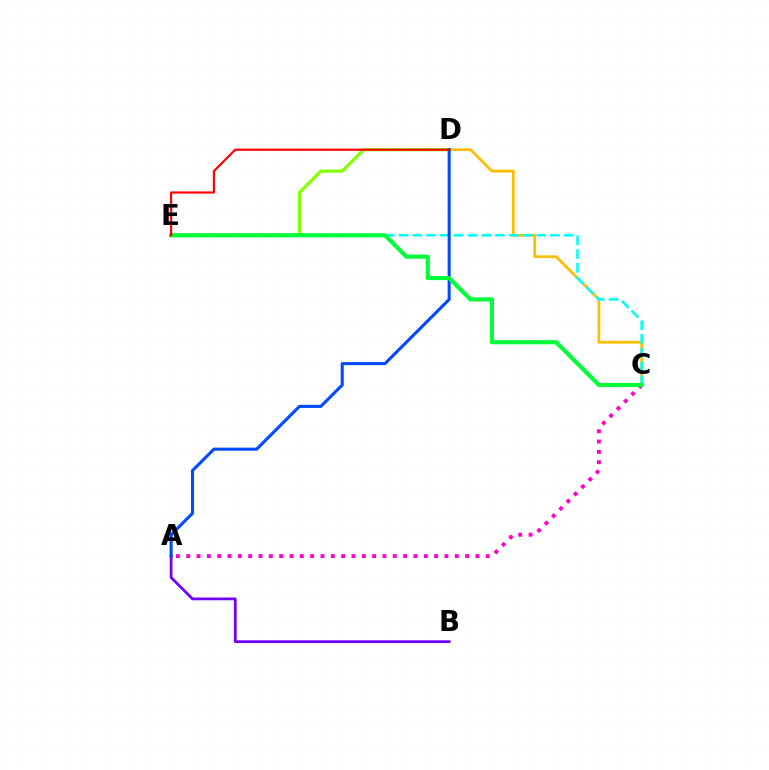{('C', 'D'): [{'color': '#ffbd00', 'line_style': 'solid', 'thickness': 1.98}], ('D', 'E'): [{'color': '#84ff00', 'line_style': 'solid', 'thickness': 2.3}, {'color': '#ff0000', 'line_style': 'solid', 'thickness': 1.55}], ('A', 'C'): [{'color': '#ff00cf', 'line_style': 'dotted', 'thickness': 2.81}], ('C', 'E'): [{'color': '#00fff6', 'line_style': 'dashed', 'thickness': 1.87}, {'color': '#00ff39', 'line_style': 'solid', 'thickness': 2.97}], ('A', 'B'): [{'color': '#7200ff', 'line_style': 'solid', 'thickness': 1.98}], ('A', 'D'): [{'color': '#004bff', 'line_style': 'solid', 'thickness': 2.21}]}